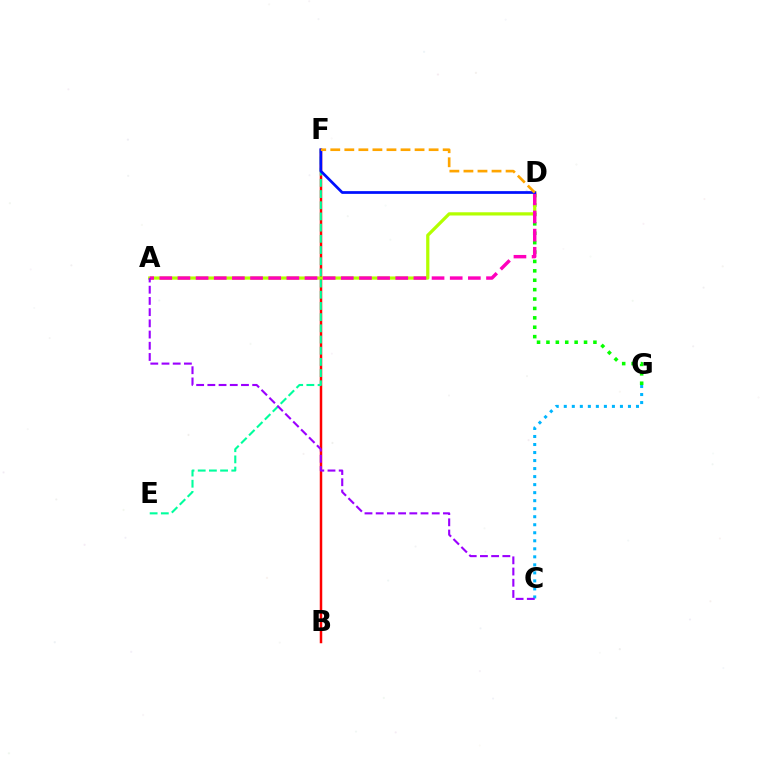{('D', 'G'): [{'color': '#08ff00', 'line_style': 'dotted', 'thickness': 2.55}], ('C', 'G'): [{'color': '#00b5ff', 'line_style': 'dotted', 'thickness': 2.18}], ('B', 'F'): [{'color': '#ff0000', 'line_style': 'solid', 'thickness': 1.79}], ('A', 'D'): [{'color': '#b3ff00', 'line_style': 'solid', 'thickness': 2.32}, {'color': '#ff00bd', 'line_style': 'dashed', 'thickness': 2.47}], ('E', 'F'): [{'color': '#00ff9d', 'line_style': 'dashed', 'thickness': 1.52}], ('D', 'F'): [{'color': '#0010ff', 'line_style': 'solid', 'thickness': 1.97}, {'color': '#ffa500', 'line_style': 'dashed', 'thickness': 1.91}], ('A', 'C'): [{'color': '#9b00ff', 'line_style': 'dashed', 'thickness': 1.52}]}